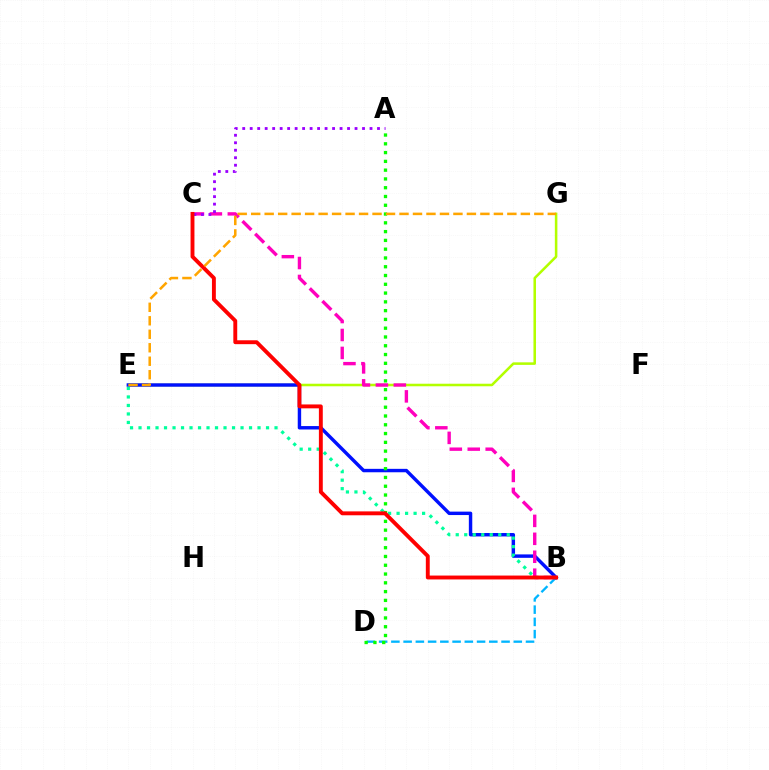{('B', 'D'): [{'color': '#00b5ff', 'line_style': 'dashed', 'thickness': 1.66}], ('E', 'G'): [{'color': '#b3ff00', 'line_style': 'solid', 'thickness': 1.83}, {'color': '#ffa500', 'line_style': 'dashed', 'thickness': 1.83}], ('B', 'E'): [{'color': '#0010ff', 'line_style': 'solid', 'thickness': 2.47}, {'color': '#00ff9d', 'line_style': 'dotted', 'thickness': 2.31}], ('A', 'D'): [{'color': '#08ff00', 'line_style': 'dotted', 'thickness': 2.39}], ('B', 'C'): [{'color': '#ff00bd', 'line_style': 'dashed', 'thickness': 2.44}, {'color': '#ff0000', 'line_style': 'solid', 'thickness': 2.8}], ('A', 'C'): [{'color': '#9b00ff', 'line_style': 'dotted', 'thickness': 2.03}]}